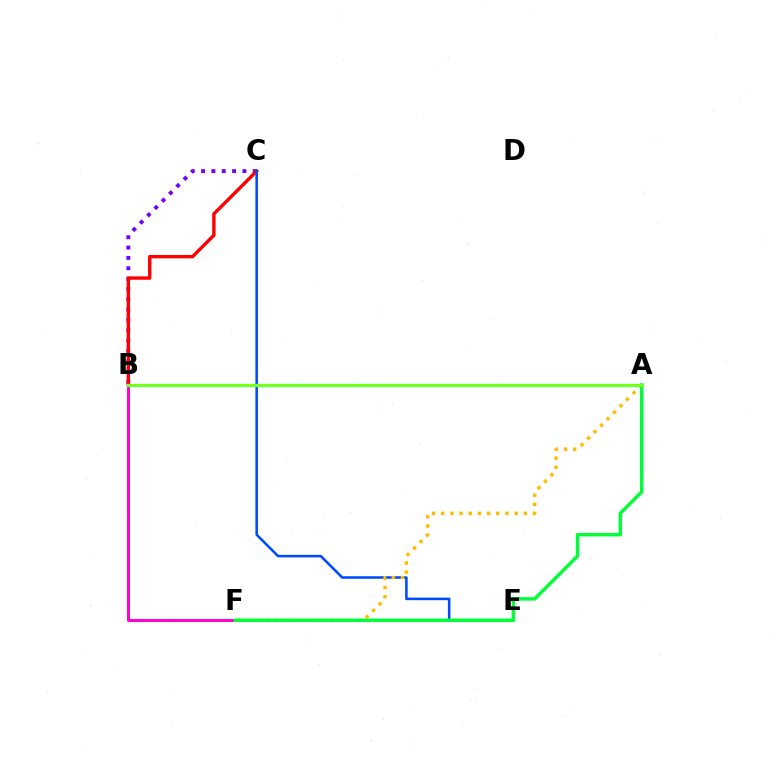{('B', 'C'): [{'color': '#7200ff', 'line_style': 'dotted', 'thickness': 2.81}, {'color': '#ff0000', 'line_style': 'solid', 'thickness': 2.43}], ('C', 'E'): [{'color': '#004bff', 'line_style': 'solid', 'thickness': 1.84}], ('A', 'F'): [{'color': '#ffbd00', 'line_style': 'dotted', 'thickness': 2.49}, {'color': '#00ff39', 'line_style': 'solid', 'thickness': 2.47}], ('B', 'F'): [{'color': '#ff00cf', 'line_style': 'solid', 'thickness': 2.13}], ('A', 'B'): [{'color': '#00fff6', 'line_style': 'solid', 'thickness': 2.39}, {'color': '#84ff00', 'line_style': 'solid', 'thickness': 1.98}]}